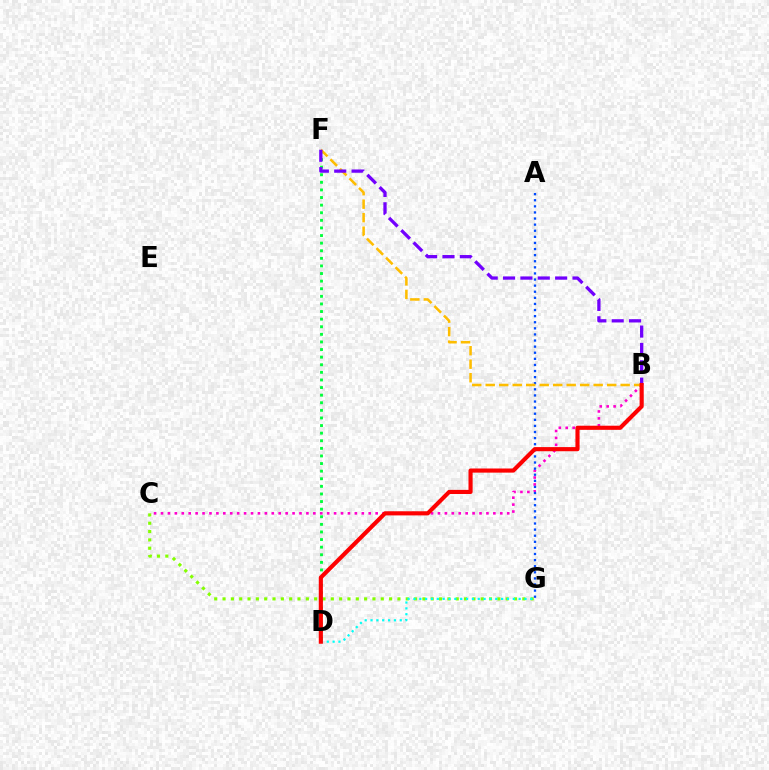{('D', 'F'): [{'color': '#00ff39', 'line_style': 'dotted', 'thickness': 2.07}], ('C', 'G'): [{'color': '#84ff00', 'line_style': 'dotted', 'thickness': 2.26}], ('B', 'C'): [{'color': '#ff00cf', 'line_style': 'dotted', 'thickness': 1.88}], ('D', 'G'): [{'color': '#00fff6', 'line_style': 'dotted', 'thickness': 1.59}], ('A', 'G'): [{'color': '#004bff', 'line_style': 'dotted', 'thickness': 1.66}], ('B', 'F'): [{'color': '#ffbd00', 'line_style': 'dashed', 'thickness': 1.83}, {'color': '#7200ff', 'line_style': 'dashed', 'thickness': 2.36}], ('B', 'D'): [{'color': '#ff0000', 'line_style': 'solid', 'thickness': 2.97}]}